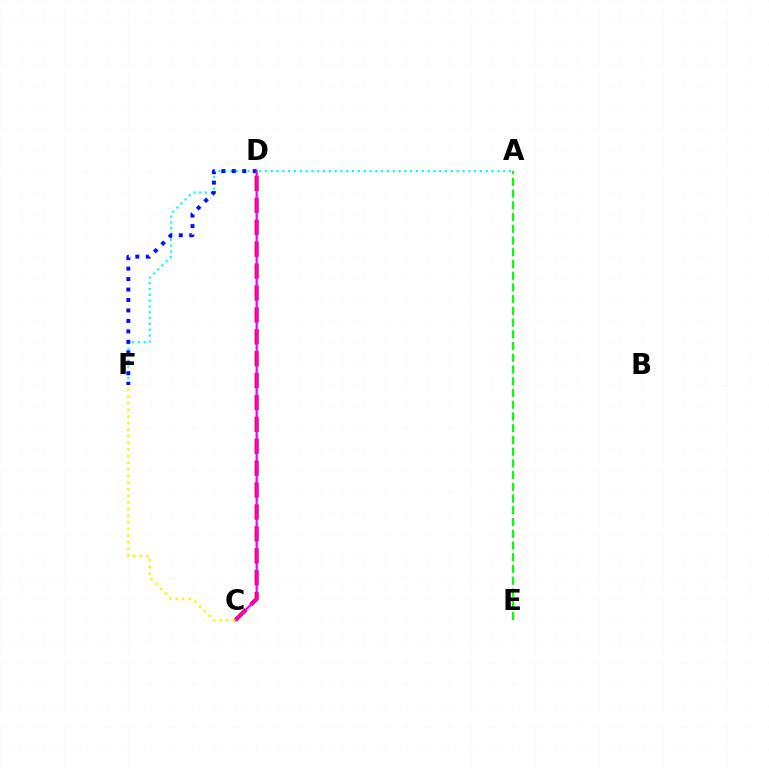{('A', 'F'): [{'color': '#00fff6', 'line_style': 'dotted', 'thickness': 1.58}], ('D', 'F'): [{'color': '#0010ff', 'line_style': 'dotted', 'thickness': 2.84}], ('C', 'D'): [{'color': '#ff0000', 'line_style': 'dashed', 'thickness': 2.98}, {'color': '#ee00ff', 'line_style': 'solid', 'thickness': 1.6}], ('A', 'E'): [{'color': '#08ff00', 'line_style': 'dashed', 'thickness': 1.59}], ('C', 'F'): [{'color': '#fcf500', 'line_style': 'dotted', 'thickness': 1.8}]}